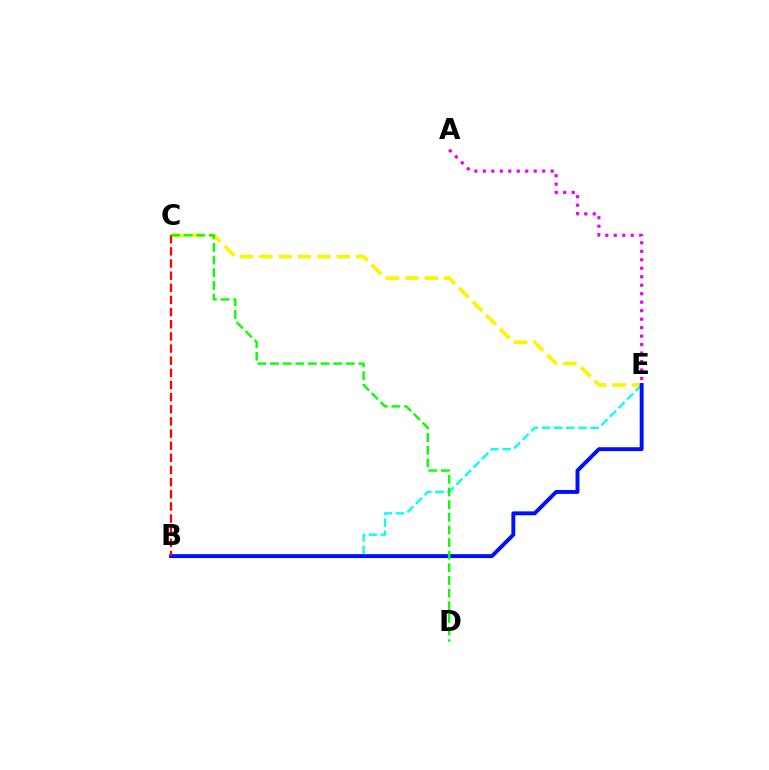{('A', 'E'): [{'color': '#ee00ff', 'line_style': 'dotted', 'thickness': 2.3}], ('B', 'E'): [{'color': '#00fff6', 'line_style': 'dashed', 'thickness': 1.65}, {'color': '#0010ff', 'line_style': 'solid', 'thickness': 2.82}], ('C', 'E'): [{'color': '#fcf500', 'line_style': 'dashed', 'thickness': 2.63}], ('B', 'C'): [{'color': '#ff0000', 'line_style': 'dashed', 'thickness': 1.65}], ('C', 'D'): [{'color': '#08ff00', 'line_style': 'dashed', 'thickness': 1.72}]}